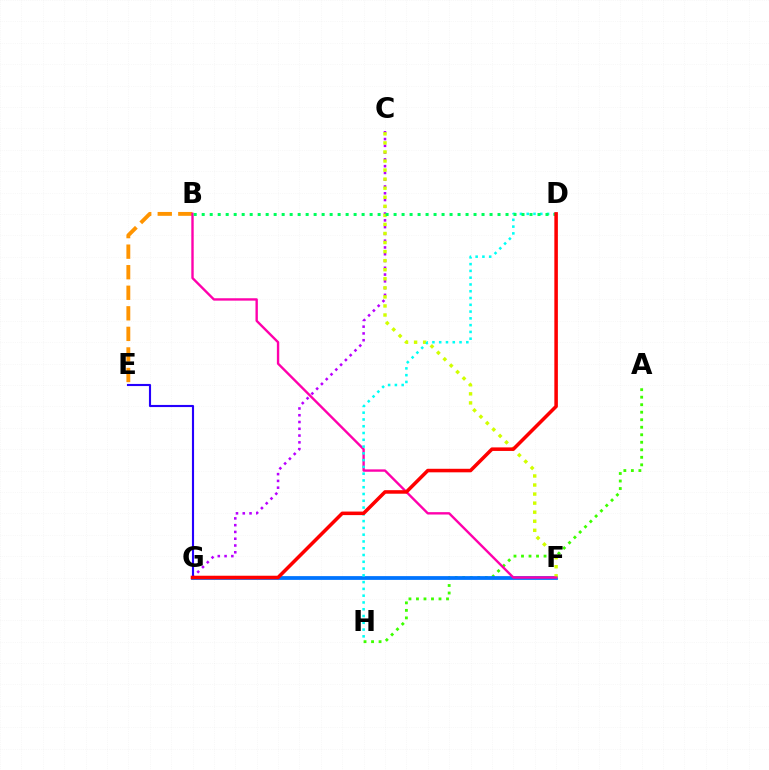{('A', 'H'): [{'color': '#3dff00', 'line_style': 'dotted', 'thickness': 2.04}], ('B', 'E'): [{'color': '#ff9400', 'line_style': 'dashed', 'thickness': 2.79}], ('C', 'G'): [{'color': '#b900ff', 'line_style': 'dotted', 'thickness': 1.84}], ('F', 'G'): [{'color': '#0074ff', 'line_style': 'solid', 'thickness': 2.71}], ('C', 'F'): [{'color': '#d1ff00', 'line_style': 'dotted', 'thickness': 2.46}], ('B', 'F'): [{'color': '#ff00ac', 'line_style': 'solid', 'thickness': 1.71}], ('D', 'H'): [{'color': '#00fff6', 'line_style': 'dotted', 'thickness': 1.84}], ('B', 'D'): [{'color': '#00ff5c', 'line_style': 'dotted', 'thickness': 2.17}], ('E', 'G'): [{'color': '#2500ff', 'line_style': 'solid', 'thickness': 1.53}], ('D', 'G'): [{'color': '#ff0000', 'line_style': 'solid', 'thickness': 2.55}]}